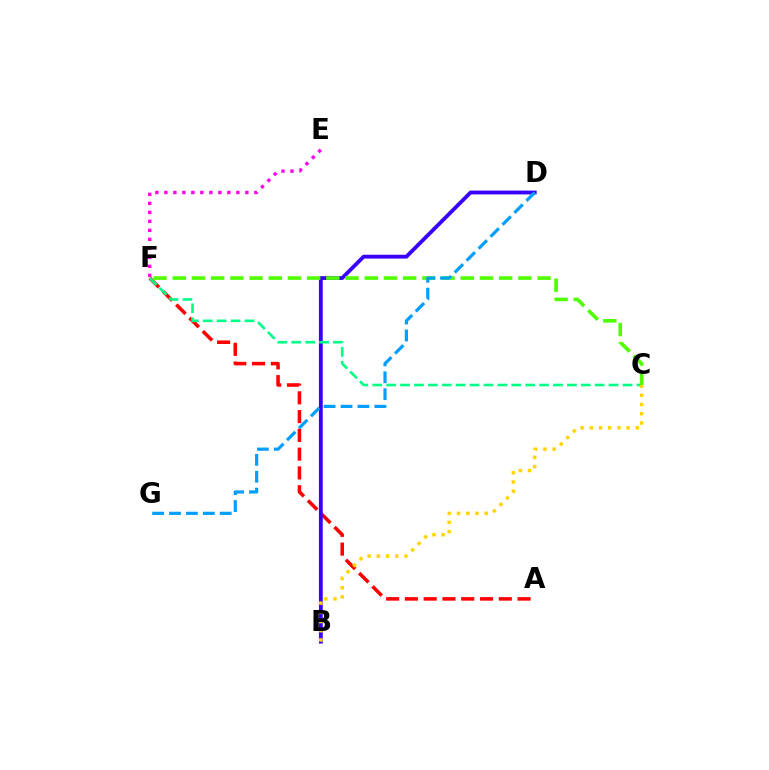{('A', 'F'): [{'color': '#ff0000', 'line_style': 'dashed', 'thickness': 2.55}], ('B', 'D'): [{'color': '#3700ff', 'line_style': 'solid', 'thickness': 2.75}], ('C', 'F'): [{'color': '#00ff86', 'line_style': 'dashed', 'thickness': 1.89}, {'color': '#4fff00', 'line_style': 'dashed', 'thickness': 2.61}], ('E', 'F'): [{'color': '#ff00ed', 'line_style': 'dotted', 'thickness': 2.45}], ('D', 'G'): [{'color': '#009eff', 'line_style': 'dashed', 'thickness': 2.3}], ('B', 'C'): [{'color': '#ffd500', 'line_style': 'dotted', 'thickness': 2.5}]}